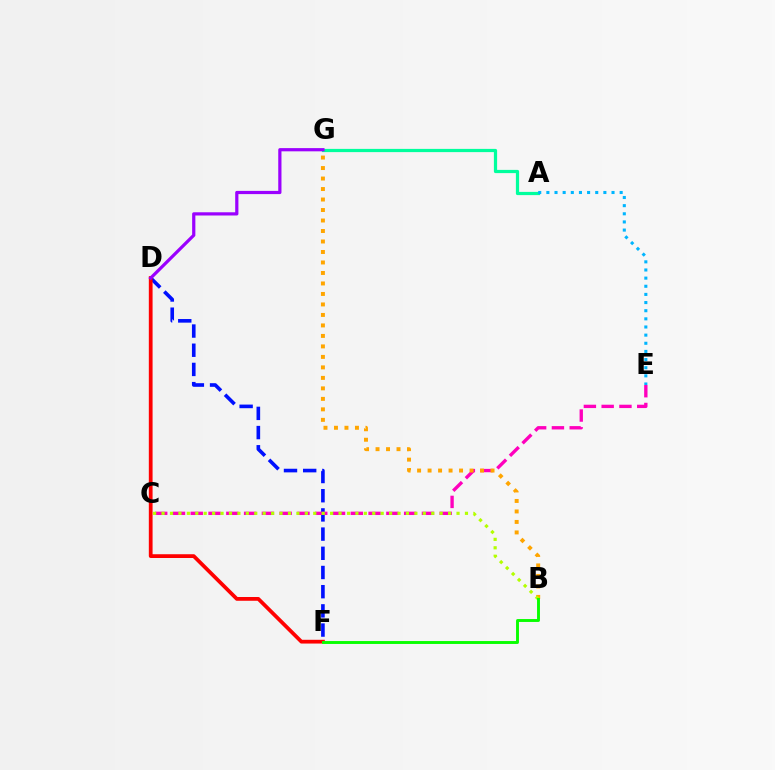{('D', 'F'): [{'color': '#0010ff', 'line_style': 'dashed', 'thickness': 2.61}, {'color': '#ff0000', 'line_style': 'solid', 'thickness': 2.71}], ('C', 'E'): [{'color': '#ff00bd', 'line_style': 'dashed', 'thickness': 2.42}], ('B', 'G'): [{'color': '#ffa500', 'line_style': 'dotted', 'thickness': 2.85}], ('A', 'G'): [{'color': '#00ff9d', 'line_style': 'solid', 'thickness': 2.32}], ('B', 'C'): [{'color': '#b3ff00', 'line_style': 'dotted', 'thickness': 2.29}], ('B', 'F'): [{'color': '#08ff00', 'line_style': 'solid', 'thickness': 2.09}], ('D', 'G'): [{'color': '#9b00ff', 'line_style': 'solid', 'thickness': 2.31}], ('A', 'E'): [{'color': '#00b5ff', 'line_style': 'dotted', 'thickness': 2.21}]}